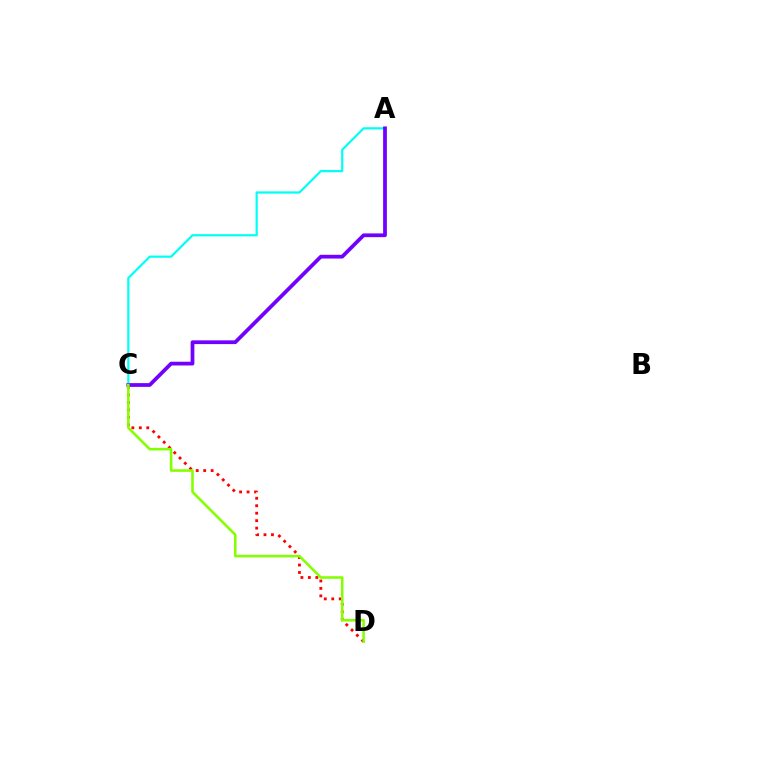{('C', 'D'): [{'color': '#ff0000', 'line_style': 'dotted', 'thickness': 2.03}, {'color': '#84ff00', 'line_style': 'solid', 'thickness': 1.85}], ('A', 'C'): [{'color': '#00fff6', 'line_style': 'solid', 'thickness': 1.6}, {'color': '#7200ff', 'line_style': 'solid', 'thickness': 2.7}]}